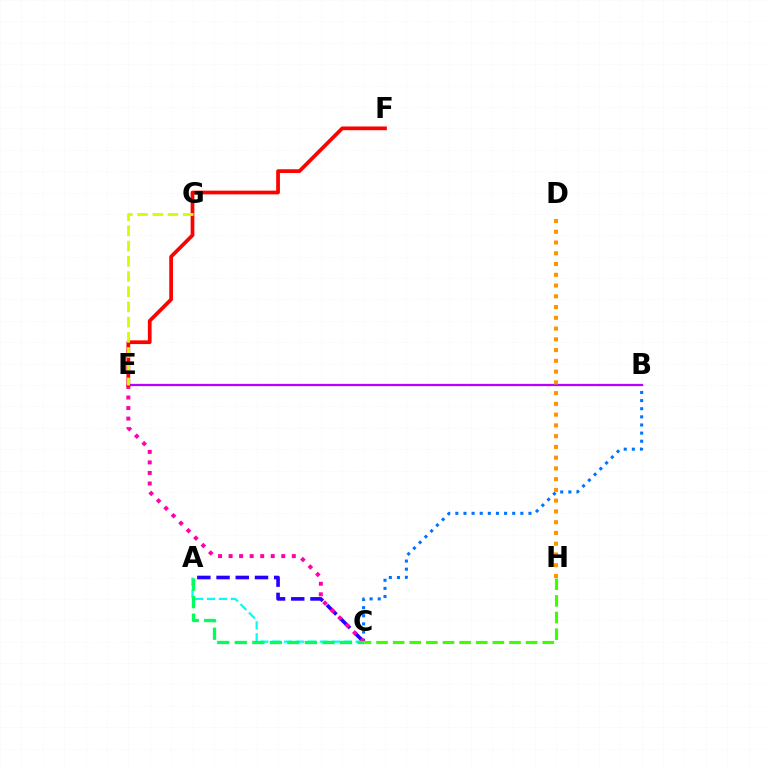{('B', 'C'): [{'color': '#0074ff', 'line_style': 'dotted', 'thickness': 2.21}], ('B', 'E'): [{'color': '#b900ff', 'line_style': 'solid', 'thickness': 1.63}], ('A', 'C'): [{'color': '#2500ff', 'line_style': 'dashed', 'thickness': 2.61}, {'color': '#00fff6', 'line_style': 'dashed', 'thickness': 1.62}, {'color': '#00ff5c', 'line_style': 'dashed', 'thickness': 2.38}], ('C', 'E'): [{'color': '#ff00ac', 'line_style': 'dotted', 'thickness': 2.86}], ('E', 'F'): [{'color': '#ff0000', 'line_style': 'solid', 'thickness': 2.68}], ('E', 'G'): [{'color': '#d1ff00', 'line_style': 'dashed', 'thickness': 2.07}], ('D', 'H'): [{'color': '#ff9400', 'line_style': 'dotted', 'thickness': 2.92}], ('C', 'H'): [{'color': '#3dff00', 'line_style': 'dashed', 'thickness': 2.26}]}